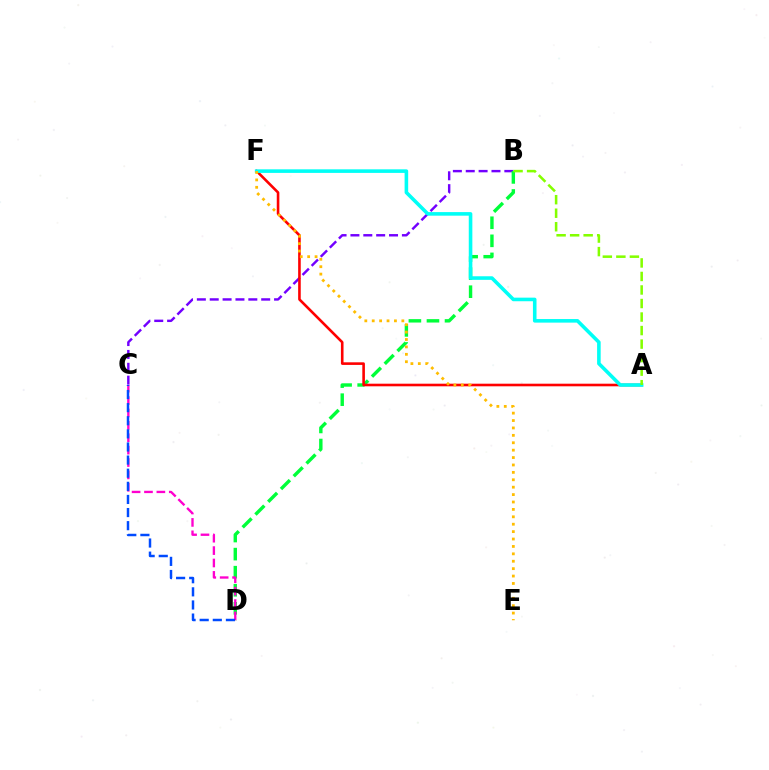{('B', 'C'): [{'color': '#7200ff', 'line_style': 'dashed', 'thickness': 1.75}], ('B', 'D'): [{'color': '#00ff39', 'line_style': 'dashed', 'thickness': 2.45}], ('C', 'D'): [{'color': '#ff00cf', 'line_style': 'dashed', 'thickness': 1.68}, {'color': '#004bff', 'line_style': 'dashed', 'thickness': 1.78}], ('A', 'F'): [{'color': '#ff0000', 'line_style': 'solid', 'thickness': 1.88}, {'color': '#00fff6', 'line_style': 'solid', 'thickness': 2.58}], ('A', 'B'): [{'color': '#84ff00', 'line_style': 'dashed', 'thickness': 1.84}], ('E', 'F'): [{'color': '#ffbd00', 'line_style': 'dotted', 'thickness': 2.01}]}